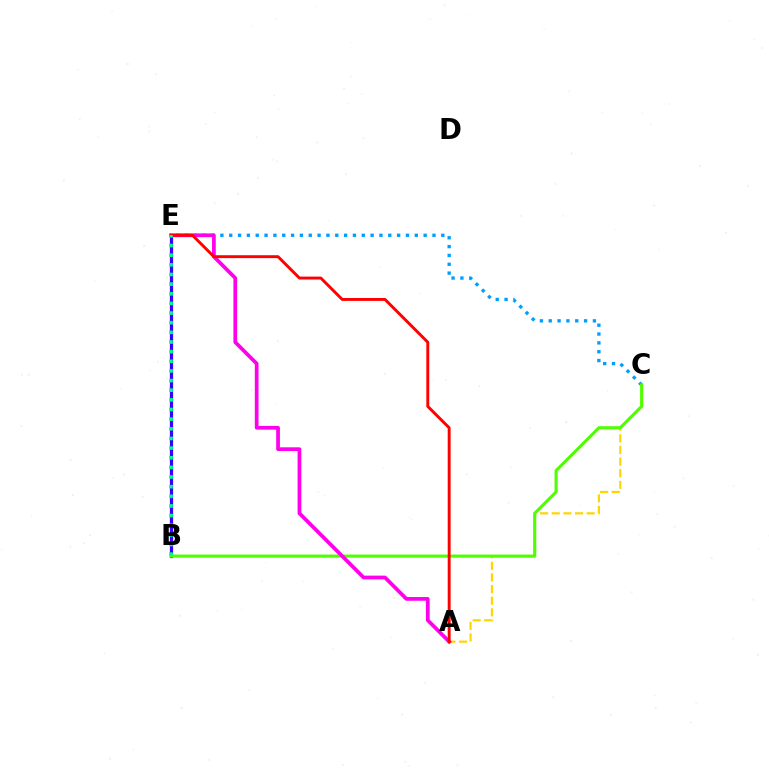{('C', 'E'): [{'color': '#009eff', 'line_style': 'dotted', 'thickness': 2.4}], ('B', 'E'): [{'color': '#3700ff', 'line_style': 'solid', 'thickness': 2.34}, {'color': '#00ff86', 'line_style': 'dotted', 'thickness': 2.62}], ('A', 'C'): [{'color': '#ffd500', 'line_style': 'dashed', 'thickness': 1.58}], ('B', 'C'): [{'color': '#4fff00', 'line_style': 'solid', 'thickness': 2.24}], ('A', 'E'): [{'color': '#ff00ed', 'line_style': 'solid', 'thickness': 2.69}, {'color': '#ff0000', 'line_style': 'solid', 'thickness': 2.1}]}